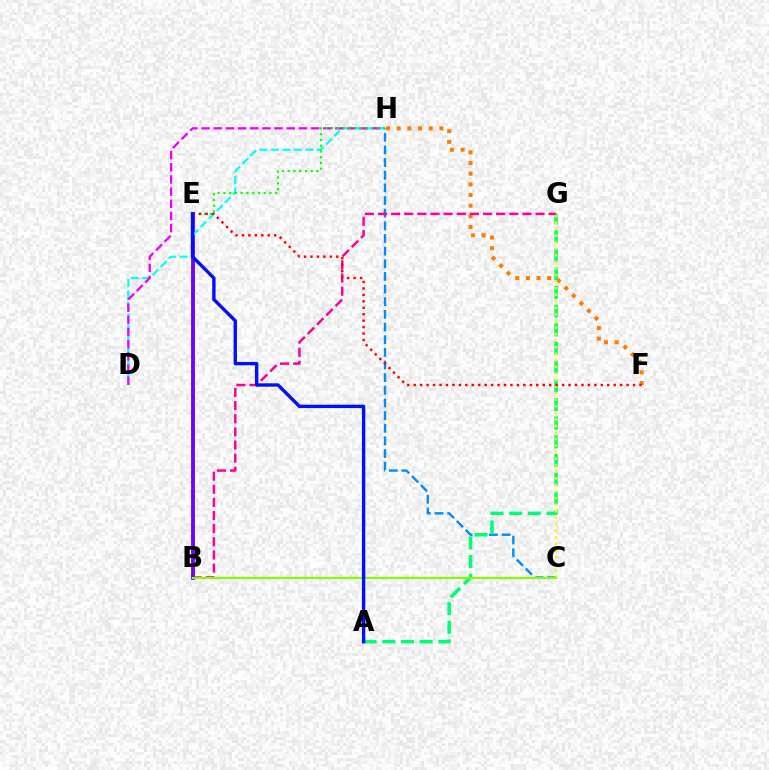{('C', 'H'): [{'color': '#008cff', 'line_style': 'dashed', 'thickness': 1.72}], ('A', 'G'): [{'color': '#00ff74', 'line_style': 'dashed', 'thickness': 2.54}], ('F', 'H'): [{'color': '#ff7c00', 'line_style': 'dotted', 'thickness': 2.89}], ('B', 'G'): [{'color': '#ff0094', 'line_style': 'dashed', 'thickness': 1.78}], ('B', 'E'): [{'color': '#7200ff', 'line_style': 'solid', 'thickness': 2.77}], ('D', 'H'): [{'color': '#00fff6', 'line_style': 'dashed', 'thickness': 1.56}, {'color': '#ee00ff', 'line_style': 'dashed', 'thickness': 1.65}], ('C', 'G'): [{'color': '#fcf500', 'line_style': 'dotted', 'thickness': 1.78}], ('E', 'H'): [{'color': '#08ff00', 'line_style': 'dotted', 'thickness': 1.56}], ('B', 'C'): [{'color': '#84ff00', 'line_style': 'solid', 'thickness': 1.58}], ('E', 'F'): [{'color': '#ff0000', 'line_style': 'dotted', 'thickness': 1.75}], ('A', 'E'): [{'color': '#0010ff', 'line_style': 'solid', 'thickness': 2.44}]}